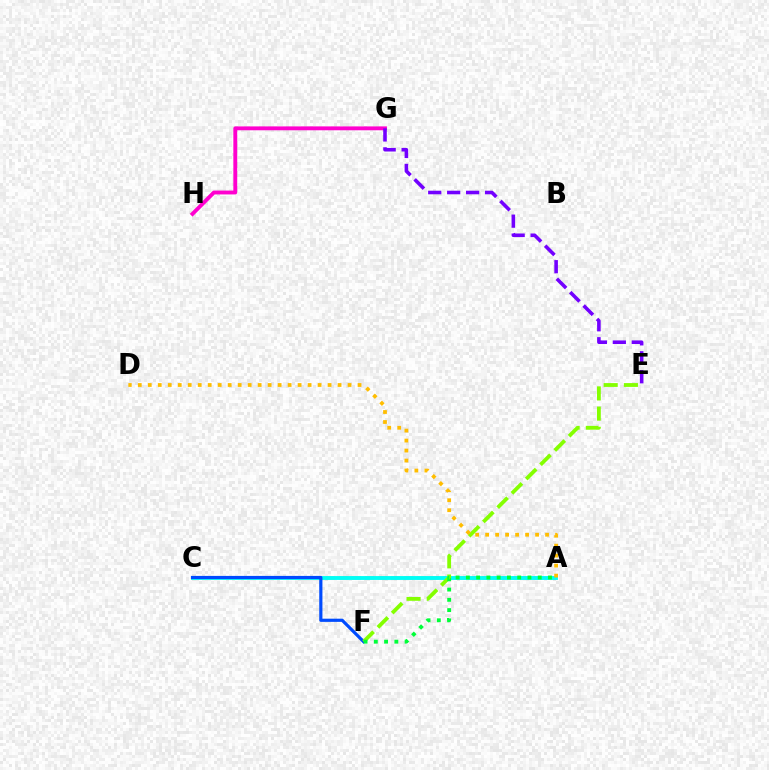{('A', 'C'): [{'color': '#ff0000', 'line_style': 'dashed', 'thickness': 1.77}, {'color': '#00fff6', 'line_style': 'solid', 'thickness': 2.78}], ('C', 'F'): [{'color': '#004bff', 'line_style': 'solid', 'thickness': 2.29}], ('G', 'H'): [{'color': '#ff00cf', 'line_style': 'solid', 'thickness': 2.79}], ('E', 'F'): [{'color': '#84ff00', 'line_style': 'dashed', 'thickness': 2.75}], ('A', 'F'): [{'color': '#00ff39', 'line_style': 'dotted', 'thickness': 2.79}], ('A', 'D'): [{'color': '#ffbd00', 'line_style': 'dotted', 'thickness': 2.71}], ('E', 'G'): [{'color': '#7200ff', 'line_style': 'dashed', 'thickness': 2.57}]}